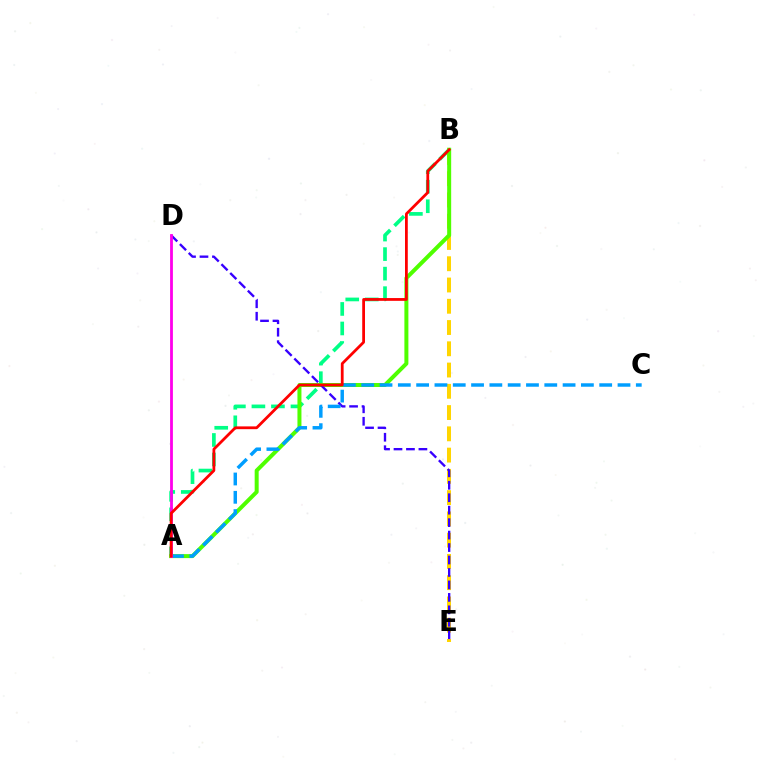{('B', 'E'): [{'color': '#ffd500', 'line_style': 'dashed', 'thickness': 2.89}], ('A', 'B'): [{'color': '#00ff86', 'line_style': 'dashed', 'thickness': 2.65}, {'color': '#4fff00', 'line_style': 'solid', 'thickness': 2.88}, {'color': '#ff0000', 'line_style': 'solid', 'thickness': 2.0}], ('D', 'E'): [{'color': '#3700ff', 'line_style': 'dashed', 'thickness': 1.69}], ('A', 'C'): [{'color': '#009eff', 'line_style': 'dashed', 'thickness': 2.49}], ('A', 'D'): [{'color': '#ff00ed', 'line_style': 'solid', 'thickness': 2.02}]}